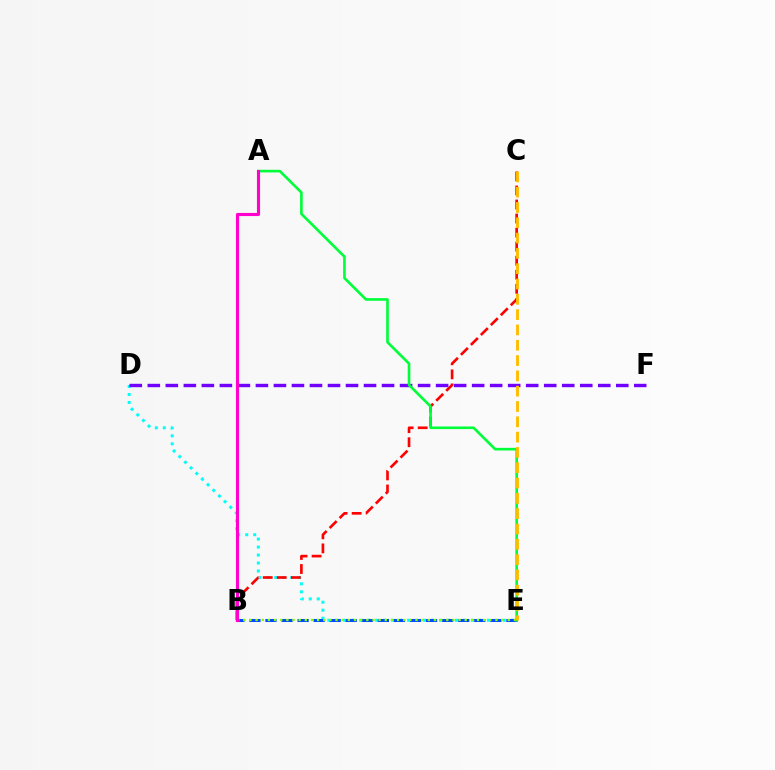{('D', 'E'): [{'color': '#00fff6', 'line_style': 'dotted', 'thickness': 2.17}], ('B', 'E'): [{'color': '#004bff', 'line_style': 'dashed', 'thickness': 2.18}, {'color': '#84ff00', 'line_style': 'dotted', 'thickness': 1.67}], ('B', 'C'): [{'color': '#ff0000', 'line_style': 'dashed', 'thickness': 1.91}], ('D', 'F'): [{'color': '#7200ff', 'line_style': 'dashed', 'thickness': 2.45}], ('A', 'E'): [{'color': '#00ff39', 'line_style': 'solid', 'thickness': 1.9}], ('C', 'E'): [{'color': '#ffbd00', 'line_style': 'dashed', 'thickness': 2.08}], ('A', 'B'): [{'color': '#ff00cf', 'line_style': 'solid', 'thickness': 2.25}]}